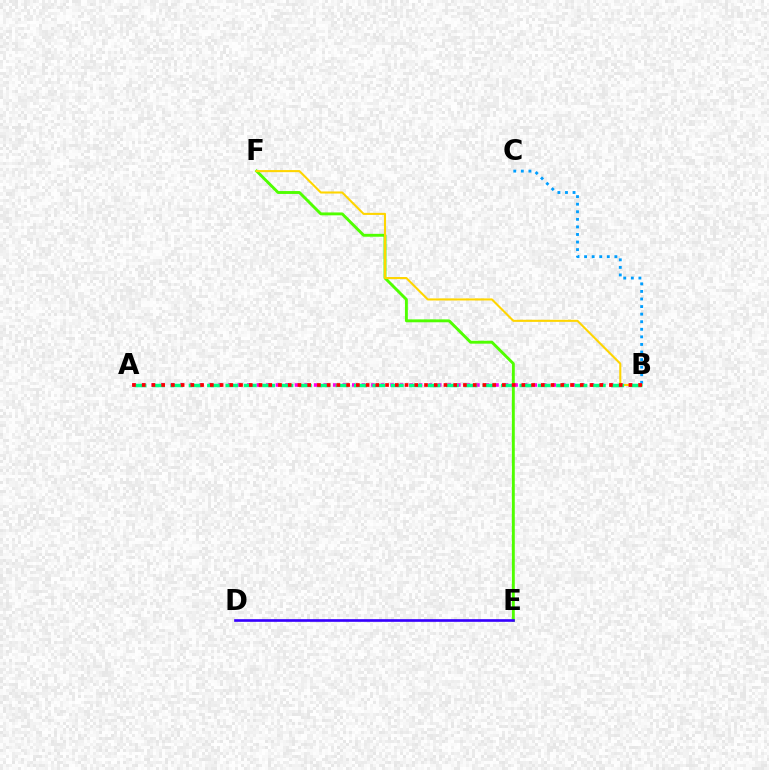{('E', 'F'): [{'color': '#4fff00', 'line_style': 'solid', 'thickness': 2.08}], ('A', 'B'): [{'color': '#ff00ed', 'line_style': 'dotted', 'thickness': 2.59}, {'color': '#00ff86', 'line_style': 'dashed', 'thickness': 2.5}, {'color': '#ff0000', 'line_style': 'dotted', 'thickness': 2.64}], ('B', 'F'): [{'color': '#ffd500', 'line_style': 'solid', 'thickness': 1.5}], ('D', 'E'): [{'color': '#3700ff', 'line_style': 'solid', 'thickness': 1.91}], ('B', 'C'): [{'color': '#009eff', 'line_style': 'dotted', 'thickness': 2.06}]}